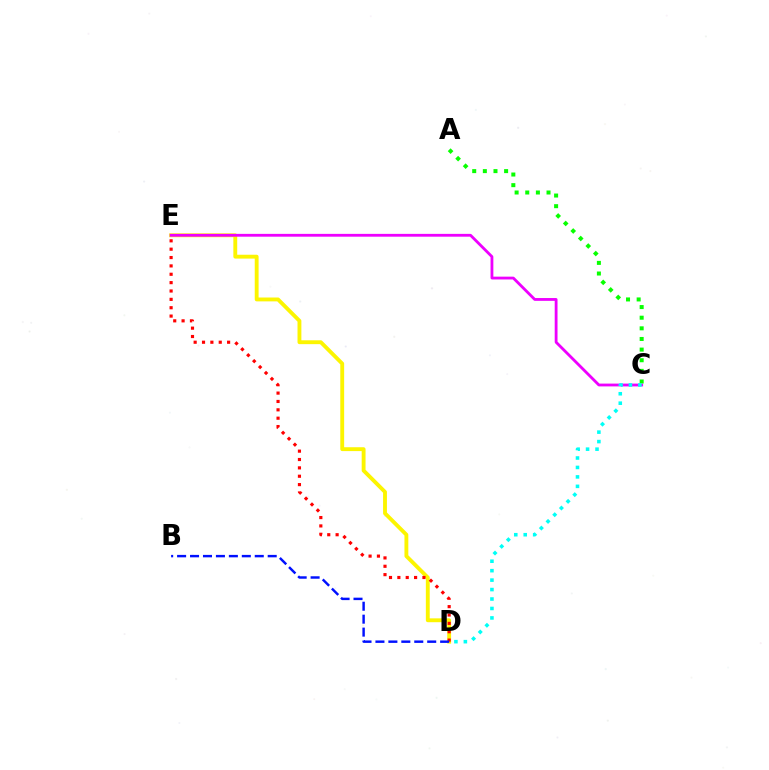{('D', 'E'): [{'color': '#fcf500', 'line_style': 'solid', 'thickness': 2.78}, {'color': '#ff0000', 'line_style': 'dotted', 'thickness': 2.27}], ('C', 'E'): [{'color': '#ee00ff', 'line_style': 'solid', 'thickness': 2.03}], ('A', 'C'): [{'color': '#08ff00', 'line_style': 'dotted', 'thickness': 2.89}], ('C', 'D'): [{'color': '#00fff6', 'line_style': 'dotted', 'thickness': 2.57}], ('B', 'D'): [{'color': '#0010ff', 'line_style': 'dashed', 'thickness': 1.76}]}